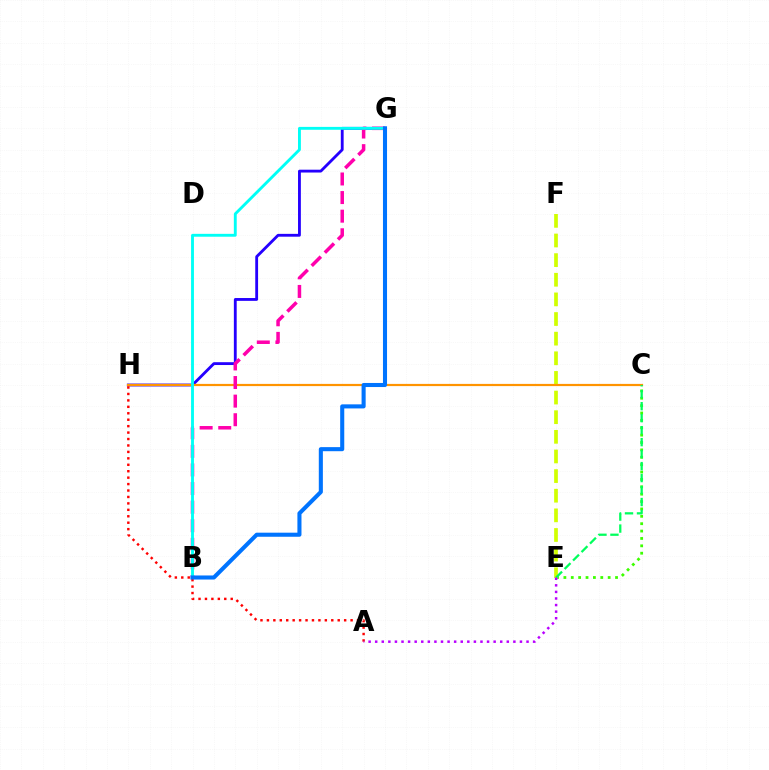{('C', 'E'): [{'color': '#3dff00', 'line_style': 'dotted', 'thickness': 2.0}, {'color': '#00ff5c', 'line_style': 'dashed', 'thickness': 1.63}], ('E', 'F'): [{'color': '#d1ff00', 'line_style': 'dashed', 'thickness': 2.67}], ('G', 'H'): [{'color': '#2500ff', 'line_style': 'solid', 'thickness': 2.04}], ('C', 'H'): [{'color': '#ff9400', 'line_style': 'solid', 'thickness': 1.59}], ('A', 'H'): [{'color': '#ff0000', 'line_style': 'dotted', 'thickness': 1.75}], ('B', 'G'): [{'color': '#ff00ac', 'line_style': 'dashed', 'thickness': 2.53}, {'color': '#00fff6', 'line_style': 'solid', 'thickness': 2.07}, {'color': '#0074ff', 'line_style': 'solid', 'thickness': 2.93}], ('A', 'E'): [{'color': '#b900ff', 'line_style': 'dotted', 'thickness': 1.79}]}